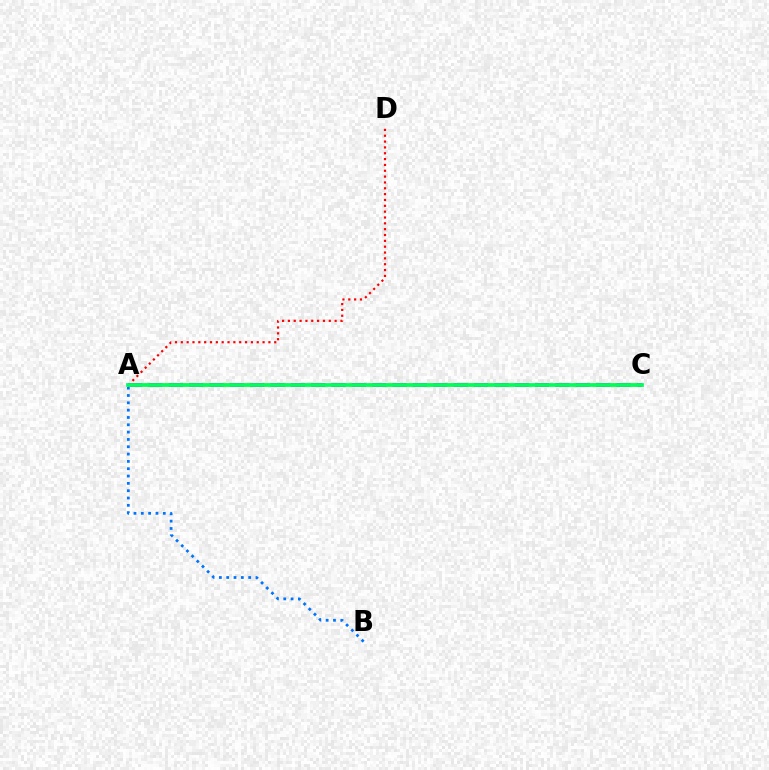{('A', 'D'): [{'color': '#ff0000', 'line_style': 'dotted', 'thickness': 1.59}], ('A', 'C'): [{'color': '#d1ff00', 'line_style': 'dashed', 'thickness': 2.53}, {'color': '#b900ff', 'line_style': 'dashed', 'thickness': 2.76}, {'color': '#00ff5c', 'line_style': 'solid', 'thickness': 2.7}], ('A', 'B'): [{'color': '#0074ff', 'line_style': 'dotted', 'thickness': 1.99}]}